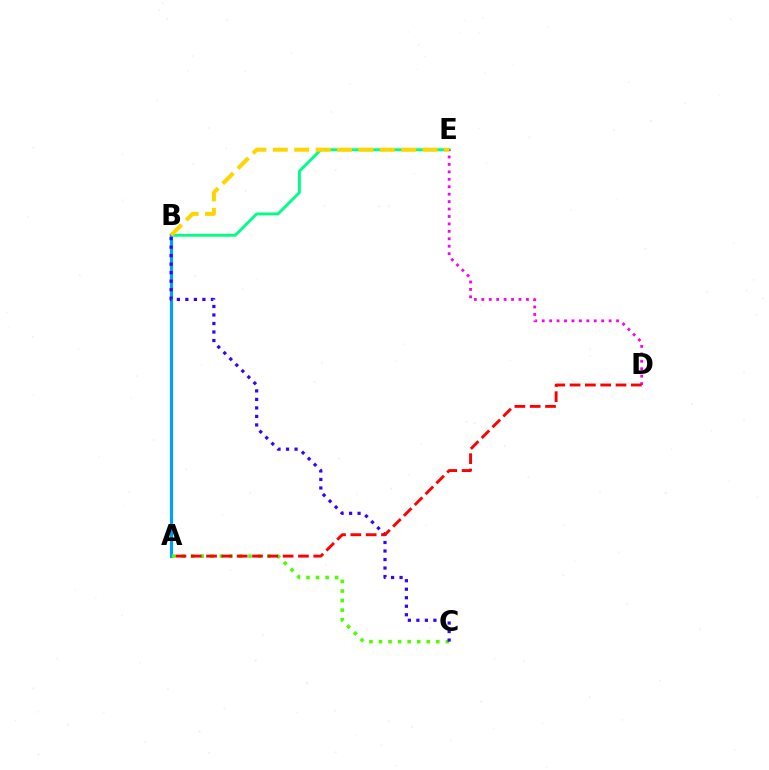{('B', 'E'): [{'color': '#00ff86', 'line_style': 'solid', 'thickness': 2.08}, {'color': '#ffd500', 'line_style': 'dashed', 'thickness': 2.91}], ('A', 'B'): [{'color': '#009eff', 'line_style': 'solid', 'thickness': 2.28}], ('D', 'E'): [{'color': '#ff00ed', 'line_style': 'dotted', 'thickness': 2.02}], ('A', 'C'): [{'color': '#4fff00', 'line_style': 'dotted', 'thickness': 2.59}], ('B', 'C'): [{'color': '#3700ff', 'line_style': 'dotted', 'thickness': 2.31}], ('A', 'D'): [{'color': '#ff0000', 'line_style': 'dashed', 'thickness': 2.08}]}